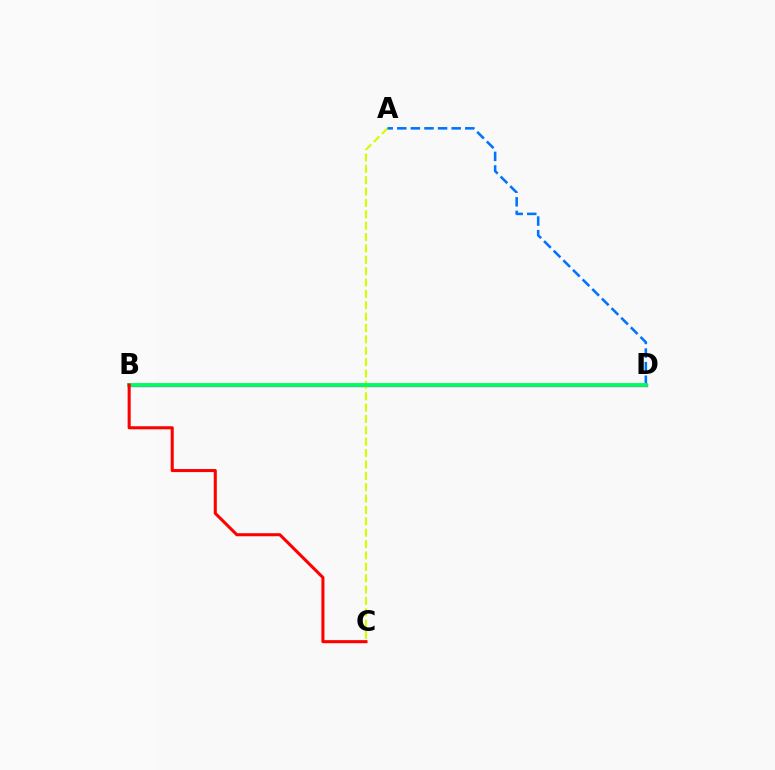{('B', 'D'): [{'color': '#b900ff', 'line_style': 'solid', 'thickness': 2.39}, {'color': '#00ff5c', 'line_style': 'solid', 'thickness': 2.75}], ('A', 'C'): [{'color': '#d1ff00', 'line_style': 'dashed', 'thickness': 1.54}], ('A', 'D'): [{'color': '#0074ff', 'line_style': 'dashed', 'thickness': 1.85}], ('B', 'C'): [{'color': '#ff0000', 'line_style': 'solid', 'thickness': 2.2}]}